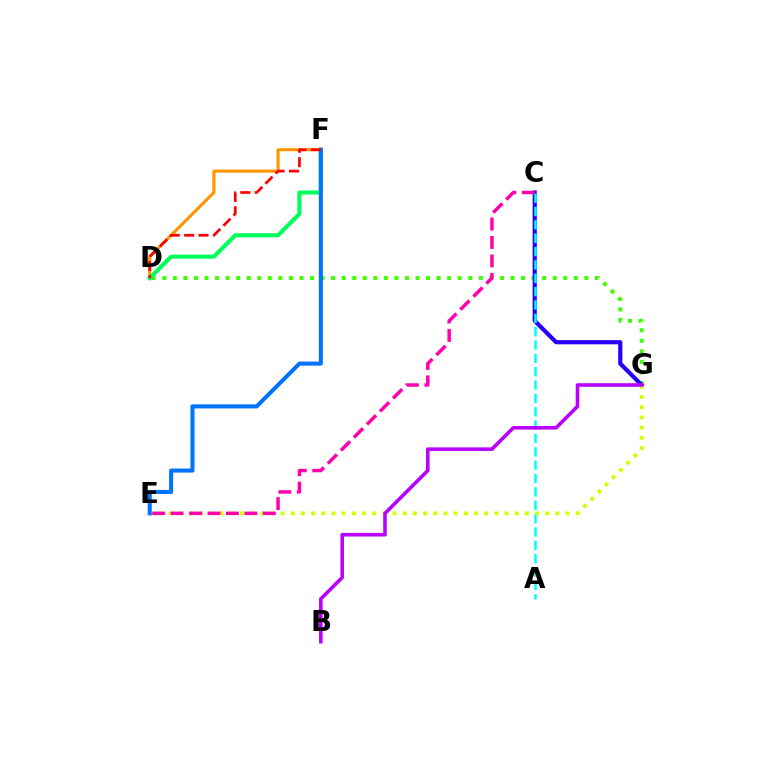{('D', 'F'): [{'color': '#ff9400', 'line_style': 'solid', 'thickness': 2.22}, {'color': '#00ff5c', 'line_style': 'solid', 'thickness': 2.96}, {'color': '#ff0000', 'line_style': 'dashed', 'thickness': 1.96}], ('D', 'G'): [{'color': '#3dff00', 'line_style': 'dotted', 'thickness': 2.87}], ('C', 'G'): [{'color': '#2500ff', 'line_style': 'solid', 'thickness': 3.0}], ('A', 'C'): [{'color': '#00fff6', 'line_style': 'dashed', 'thickness': 1.81}], ('E', 'G'): [{'color': '#d1ff00', 'line_style': 'dotted', 'thickness': 2.77}], ('E', 'F'): [{'color': '#0074ff', 'line_style': 'solid', 'thickness': 2.93}], ('B', 'G'): [{'color': '#b900ff', 'line_style': 'solid', 'thickness': 2.58}], ('C', 'E'): [{'color': '#ff00ac', 'line_style': 'dashed', 'thickness': 2.51}]}